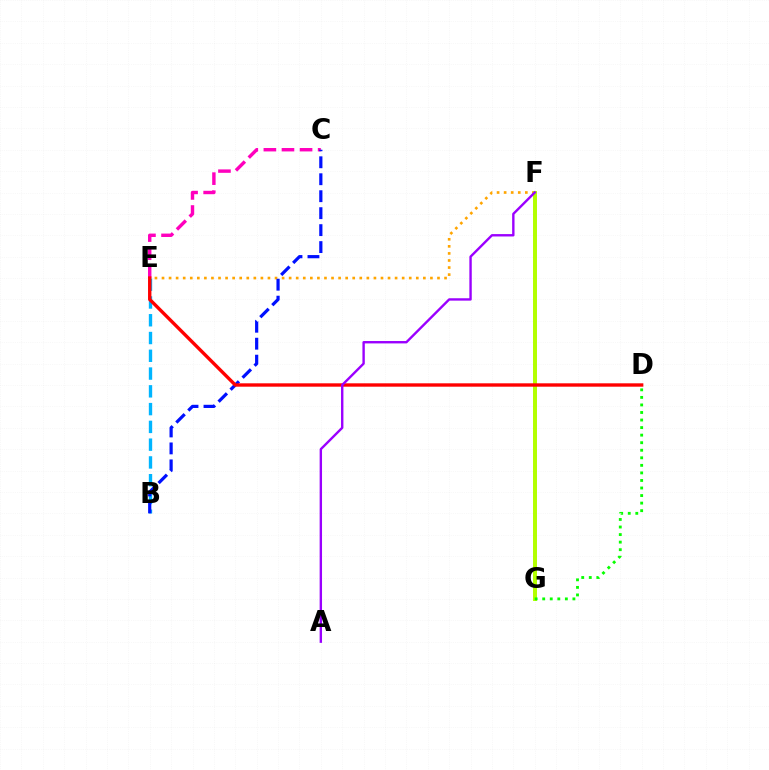{('F', 'G'): [{'color': '#00ff9d', 'line_style': 'dashed', 'thickness': 1.54}, {'color': '#b3ff00', 'line_style': 'solid', 'thickness': 2.86}], ('C', 'E'): [{'color': '#ff00bd', 'line_style': 'dashed', 'thickness': 2.46}], ('E', 'F'): [{'color': '#ffa500', 'line_style': 'dotted', 'thickness': 1.92}], ('B', 'E'): [{'color': '#00b5ff', 'line_style': 'dashed', 'thickness': 2.41}], ('B', 'C'): [{'color': '#0010ff', 'line_style': 'dashed', 'thickness': 2.3}], ('D', 'E'): [{'color': '#ff0000', 'line_style': 'solid', 'thickness': 2.43}], ('D', 'G'): [{'color': '#08ff00', 'line_style': 'dotted', 'thickness': 2.05}], ('A', 'F'): [{'color': '#9b00ff', 'line_style': 'solid', 'thickness': 1.72}]}